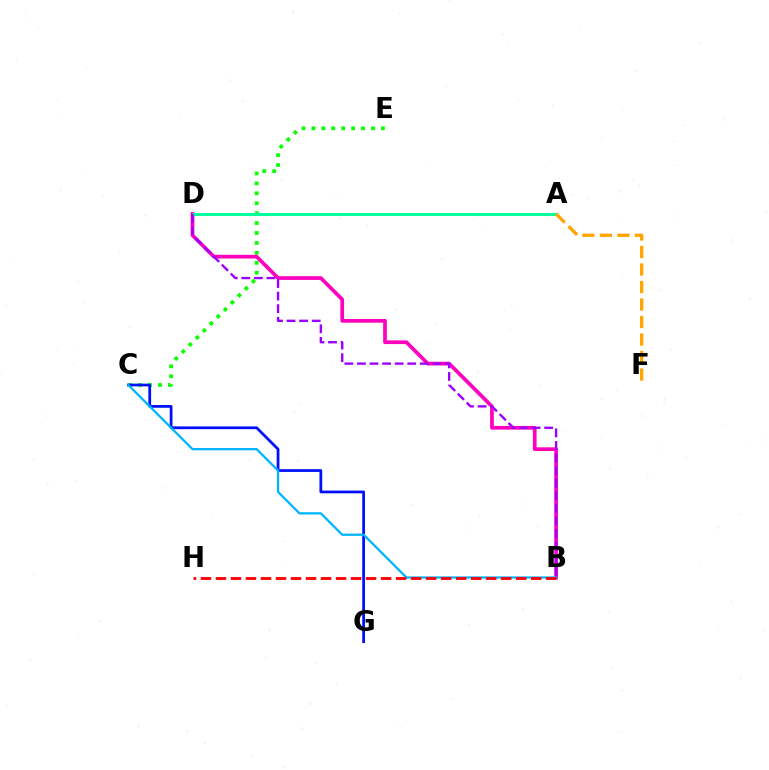{('C', 'E'): [{'color': '#08ff00', 'line_style': 'dotted', 'thickness': 2.7}], ('B', 'D'): [{'color': '#ff00bd', 'line_style': 'solid', 'thickness': 2.67}, {'color': '#9b00ff', 'line_style': 'dashed', 'thickness': 1.71}], ('C', 'G'): [{'color': '#0010ff', 'line_style': 'solid', 'thickness': 1.98}], ('A', 'D'): [{'color': '#b3ff00', 'line_style': 'dotted', 'thickness': 1.92}, {'color': '#00ff9d', 'line_style': 'solid', 'thickness': 2.14}], ('B', 'C'): [{'color': '#00b5ff', 'line_style': 'solid', 'thickness': 1.62}], ('B', 'H'): [{'color': '#ff0000', 'line_style': 'dashed', 'thickness': 2.04}], ('A', 'F'): [{'color': '#ffa500', 'line_style': 'dashed', 'thickness': 2.38}]}